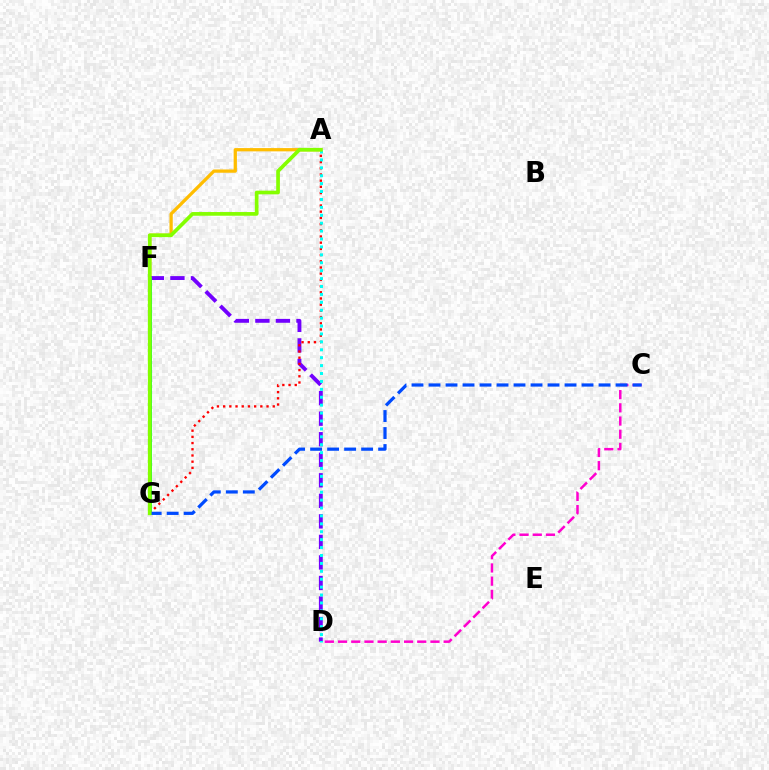{('C', 'D'): [{'color': '#ff00cf', 'line_style': 'dashed', 'thickness': 1.79}], ('A', 'F'): [{'color': '#ffbd00', 'line_style': 'solid', 'thickness': 2.35}], ('D', 'F'): [{'color': '#7200ff', 'line_style': 'dashed', 'thickness': 2.79}], ('F', 'G'): [{'color': '#00ff39', 'line_style': 'solid', 'thickness': 2.03}], ('A', 'G'): [{'color': '#ff0000', 'line_style': 'dotted', 'thickness': 1.68}, {'color': '#84ff00', 'line_style': 'solid', 'thickness': 2.66}], ('A', 'D'): [{'color': '#00fff6', 'line_style': 'dotted', 'thickness': 2.15}], ('C', 'G'): [{'color': '#004bff', 'line_style': 'dashed', 'thickness': 2.31}]}